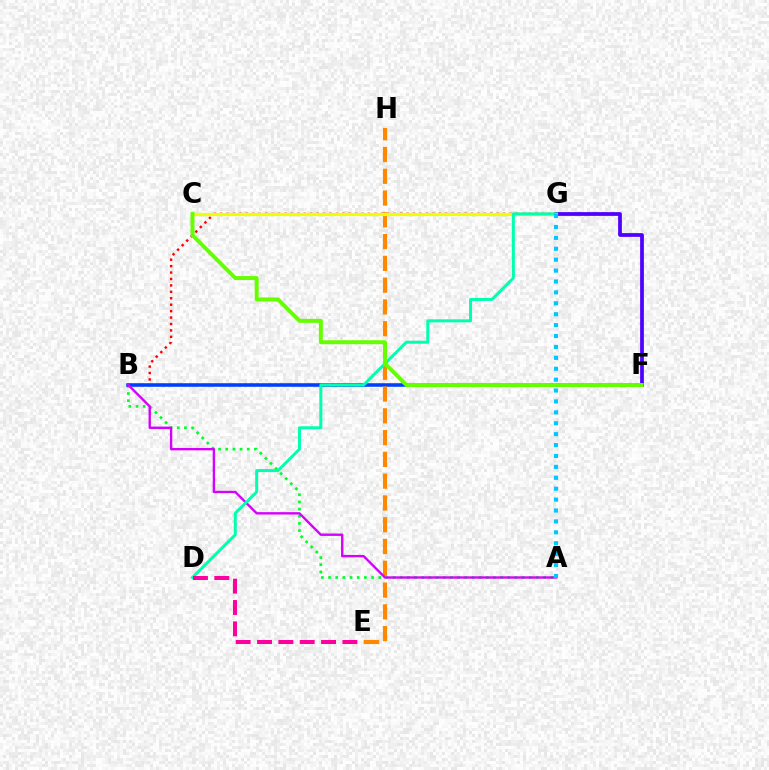{('A', 'B'): [{'color': '#00ff27', 'line_style': 'dotted', 'thickness': 1.95}, {'color': '#d600ff', 'line_style': 'solid', 'thickness': 1.71}], ('B', 'G'): [{'color': '#ff0000', 'line_style': 'dotted', 'thickness': 1.75}], ('F', 'G'): [{'color': '#4f00ff', 'line_style': 'solid', 'thickness': 2.7}], ('B', 'F'): [{'color': '#003fff', 'line_style': 'solid', 'thickness': 2.57}], ('E', 'H'): [{'color': '#ff8800', 'line_style': 'dashed', 'thickness': 2.96}], ('C', 'G'): [{'color': '#eeff00', 'line_style': 'solid', 'thickness': 2.3}], ('D', 'G'): [{'color': '#00ffaf', 'line_style': 'solid', 'thickness': 2.16}], ('D', 'E'): [{'color': '#ff00a0', 'line_style': 'dashed', 'thickness': 2.9}], ('C', 'F'): [{'color': '#66ff00', 'line_style': 'solid', 'thickness': 2.85}], ('A', 'G'): [{'color': '#00c7ff', 'line_style': 'dotted', 'thickness': 2.96}]}